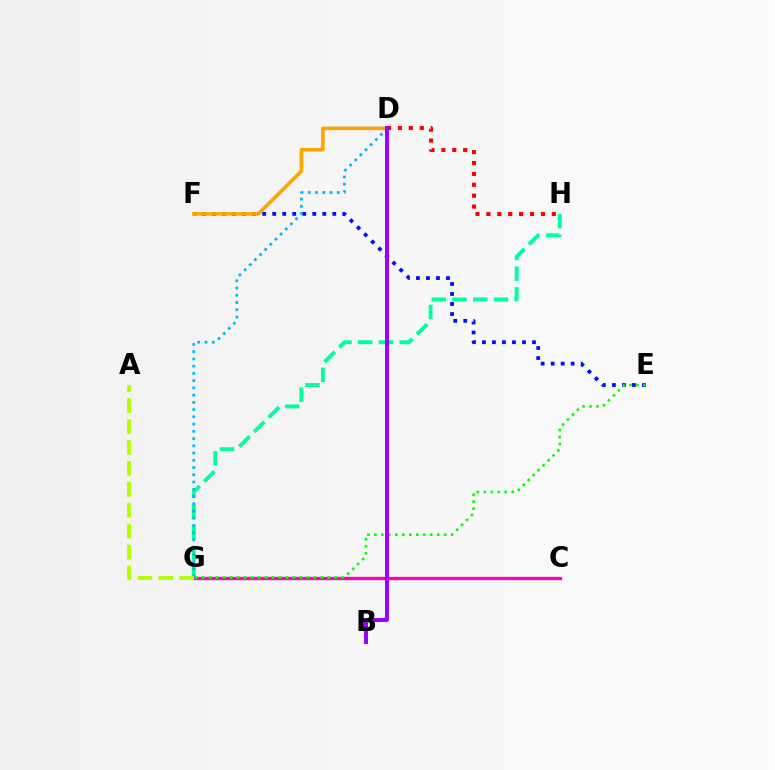{('E', 'F'): [{'color': '#0010ff', 'line_style': 'dotted', 'thickness': 2.72}], ('D', 'F'): [{'color': '#ffa500', 'line_style': 'solid', 'thickness': 2.56}], ('G', 'H'): [{'color': '#00ff9d', 'line_style': 'dashed', 'thickness': 2.82}], ('C', 'G'): [{'color': '#ff00bd', 'line_style': 'solid', 'thickness': 2.4}], ('D', 'G'): [{'color': '#00b5ff', 'line_style': 'dotted', 'thickness': 1.97}], ('D', 'H'): [{'color': '#ff0000', 'line_style': 'dotted', 'thickness': 2.96}], ('E', 'G'): [{'color': '#08ff00', 'line_style': 'dotted', 'thickness': 1.9}], ('A', 'G'): [{'color': '#b3ff00', 'line_style': 'dashed', 'thickness': 2.84}], ('B', 'D'): [{'color': '#9b00ff', 'line_style': 'solid', 'thickness': 2.85}]}